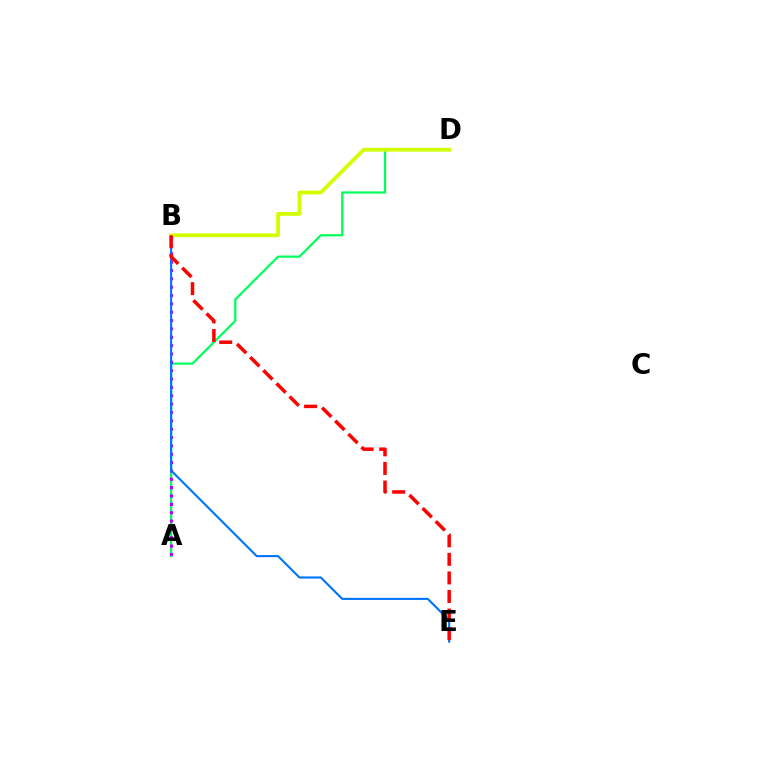{('A', 'D'): [{'color': '#00ff5c', 'line_style': 'solid', 'thickness': 1.61}], ('A', 'B'): [{'color': '#b900ff', 'line_style': 'dotted', 'thickness': 2.27}], ('B', 'E'): [{'color': '#0074ff', 'line_style': 'solid', 'thickness': 1.53}, {'color': '#ff0000', 'line_style': 'dashed', 'thickness': 2.52}], ('B', 'D'): [{'color': '#d1ff00', 'line_style': 'solid', 'thickness': 2.7}]}